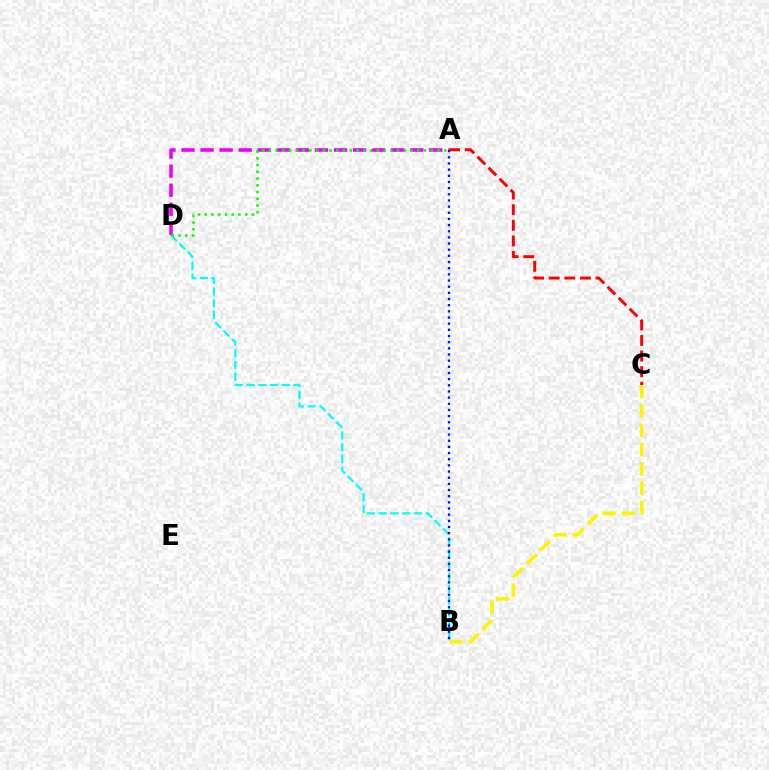{('B', 'D'): [{'color': '#00fff6', 'line_style': 'dashed', 'thickness': 1.6}], ('A', 'C'): [{'color': '#ff0000', 'line_style': 'dashed', 'thickness': 2.12}], ('A', 'D'): [{'color': '#ee00ff', 'line_style': 'dashed', 'thickness': 2.59}, {'color': '#08ff00', 'line_style': 'dotted', 'thickness': 1.83}], ('B', 'C'): [{'color': '#fcf500', 'line_style': 'dashed', 'thickness': 2.62}], ('A', 'B'): [{'color': '#0010ff', 'line_style': 'dotted', 'thickness': 1.67}]}